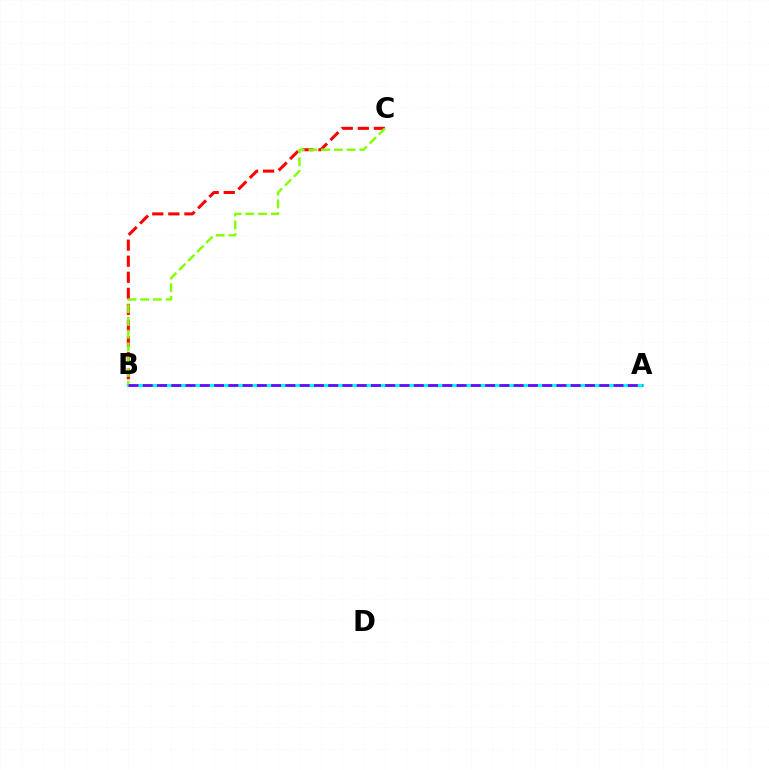{('A', 'B'): [{'color': '#00fff6', 'line_style': 'solid', 'thickness': 2.12}, {'color': '#7200ff', 'line_style': 'dashed', 'thickness': 1.94}], ('B', 'C'): [{'color': '#ff0000', 'line_style': 'dashed', 'thickness': 2.18}, {'color': '#84ff00', 'line_style': 'dashed', 'thickness': 1.73}]}